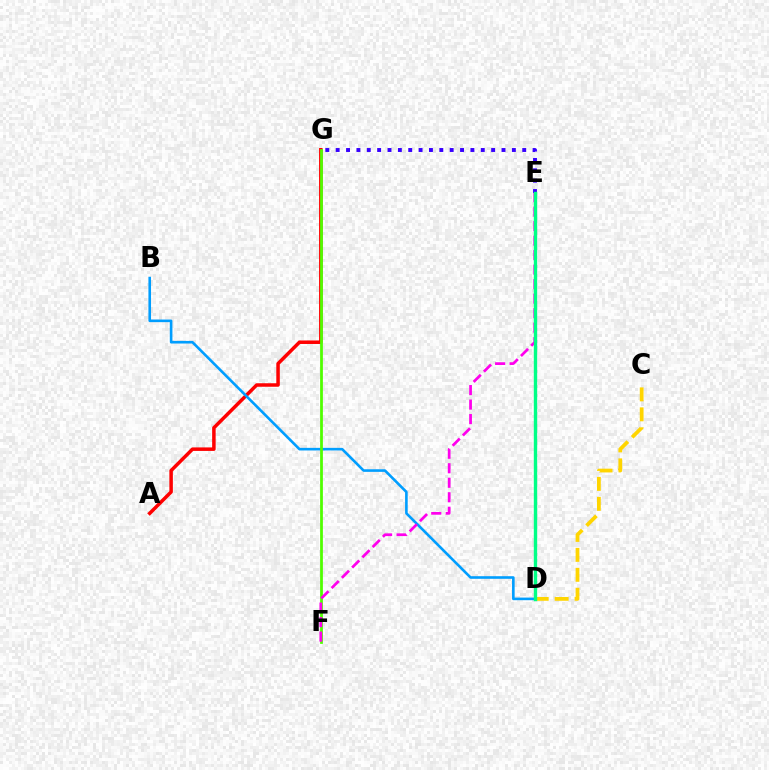{('A', 'G'): [{'color': '#ff0000', 'line_style': 'solid', 'thickness': 2.52}], ('C', 'D'): [{'color': '#ffd500', 'line_style': 'dashed', 'thickness': 2.71}], ('B', 'D'): [{'color': '#009eff', 'line_style': 'solid', 'thickness': 1.88}], ('F', 'G'): [{'color': '#4fff00', 'line_style': 'solid', 'thickness': 1.99}], ('E', 'F'): [{'color': '#ff00ed', 'line_style': 'dashed', 'thickness': 1.97}], ('E', 'G'): [{'color': '#3700ff', 'line_style': 'dotted', 'thickness': 2.82}], ('D', 'E'): [{'color': '#00ff86', 'line_style': 'solid', 'thickness': 2.44}]}